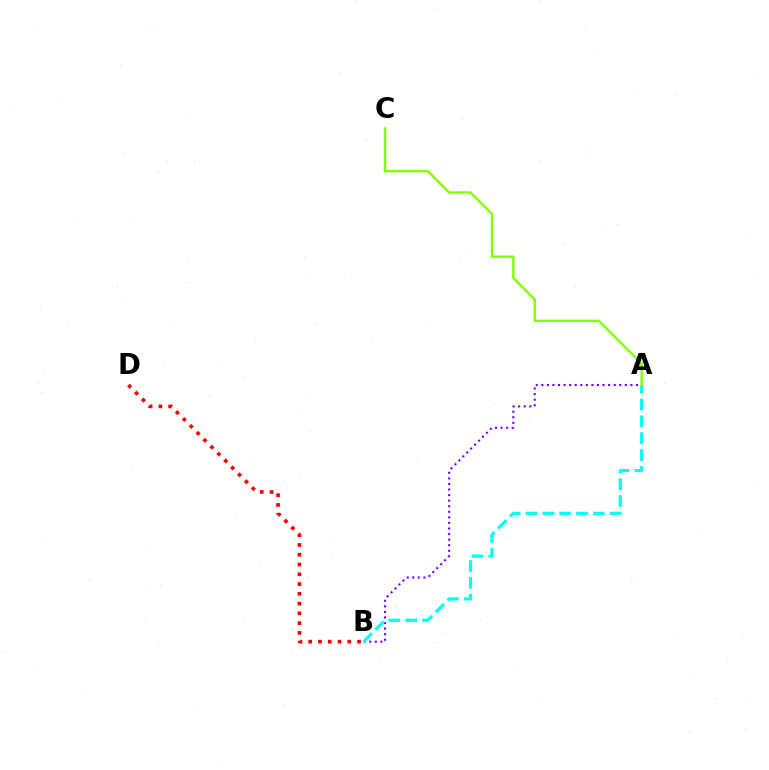{('A', 'B'): [{'color': '#7200ff', 'line_style': 'dotted', 'thickness': 1.51}, {'color': '#00fff6', 'line_style': 'dashed', 'thickness': 2.29}], ('A', 'C'): [{'color': '#84ff00', 'line_style': 'solid', 'thickness': 1.73}], ('B', 'D'): [{'color': '#ff0000', 'line_style': 'dotted', 'thickness': 2.65}]}